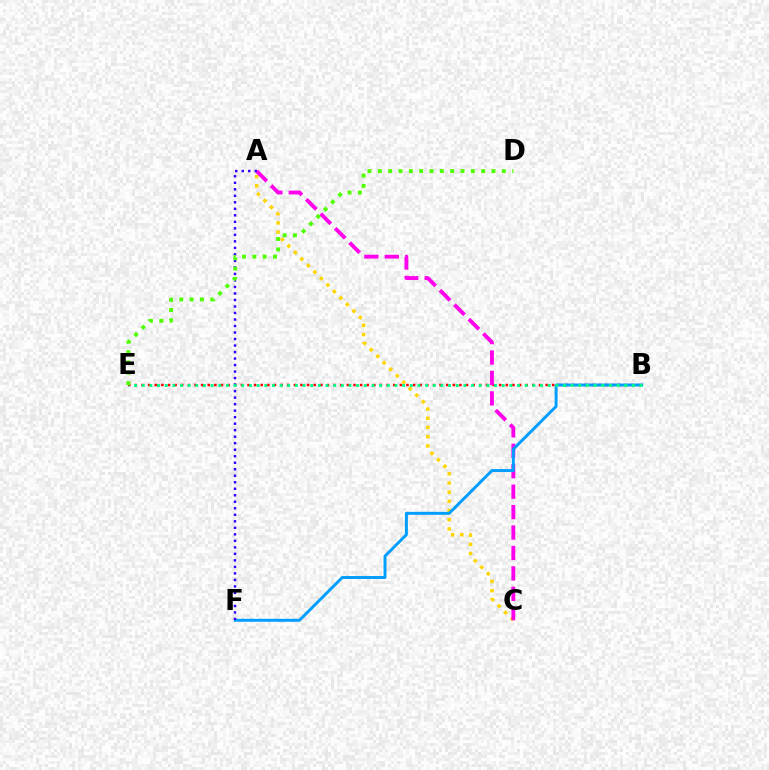{('B', 'E'): [{'color': '#ff0000', 'line_style': 'dotted', 'thickness': 1.8}, {'color': '#00ff86', 'line_style': 'dotted', 'thickness': 2.08}], ('A', 'C'): [{'color': '#ffd500', 'line_style': 'dotted', 'thickness': 2.5}, {'color': '#ff00ed', 'line_style': 'dashed', 'thickness': 2.78}], ('B', 'F'): [{'color': '#009eff', 'line_style': 'solid', 'thickness': 2.13}], ('A', 'F'): [{'color': '#3700ff', 'line_style': 'dotted', 'thickness': 1.77}], ('D', 'E'): [{'color': '#4fff00', 'line_style': 'dotted', 'thickness': 2.81}]}